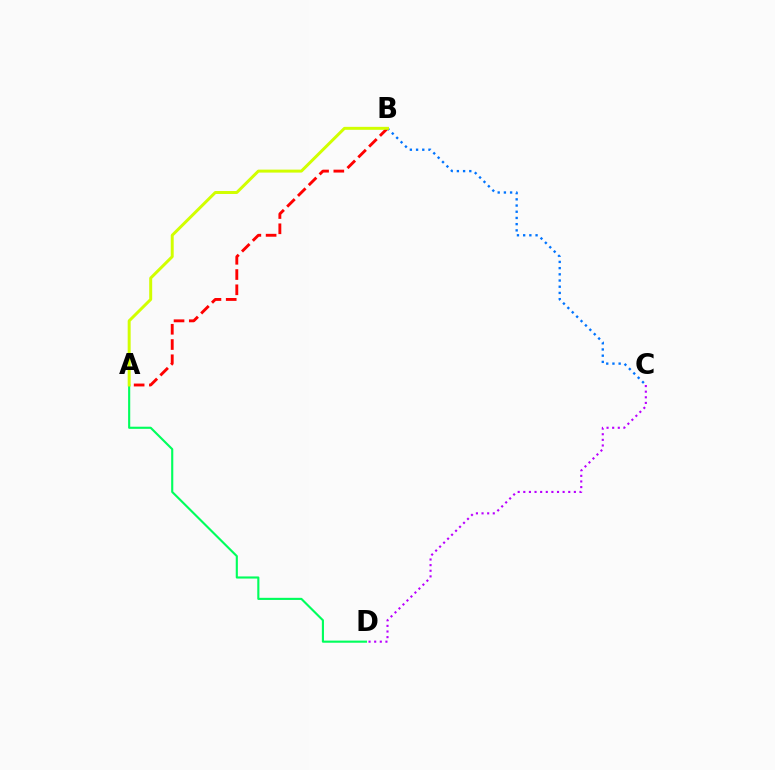{('B', 'C'): [{'color': '#0074ff', 'line_style': 'dotted', 'thickness': 1.69}], ('A', 'B'): [{'color': '#ff0000', 'line_style': 'dashed', 'thickness': 2.07}, {'color': '#d1ff00', 'line_style': 'solid', 'thickness': 2.14}], ('C', 'D'): [{'color': '#b900ff', 'line_style': 'dotted', 'thickness': 1.53}], ('A', 'D'): [{'color': '#00ff5c', 'line_style': 'solid', 'thickness': 1.53}]}